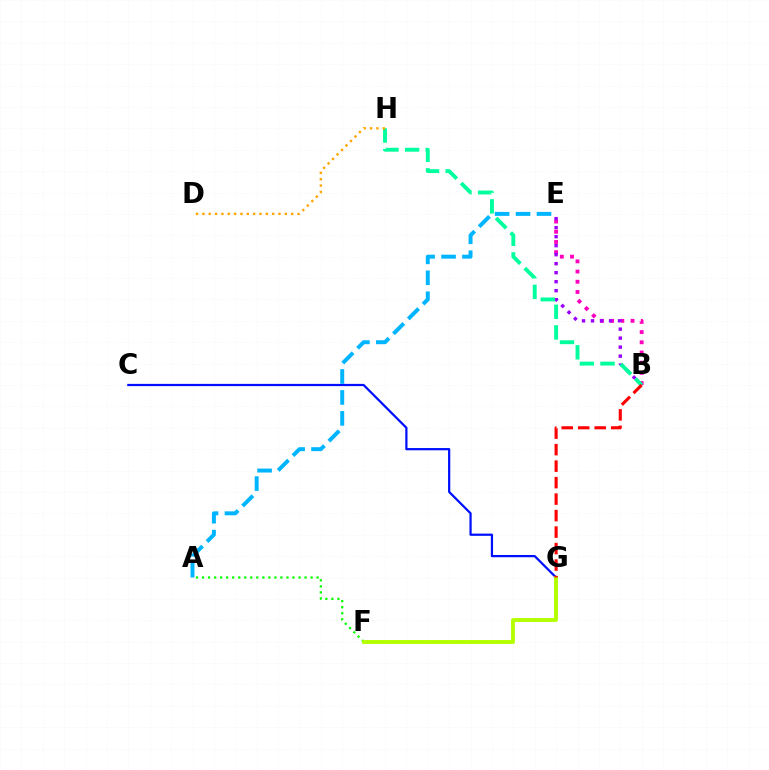{('C', 'G'): [{'color': '#0010ff', 'line_style': 'solid', 'thickness': 1.61}], ('A', 'F'): [{'color': '#08ff00', 'line_style': 'dotted', 'thickness': 1.64}], ('F', 'G'): [{'color': '#b3ff00', 'line_style': 'solid', 'thickness': 2.79}], ('B', 'E'): [{'color': '#ff00bd', 'line_style': 'dotted', 'thickness': 2.77}, {'color': '#9b00ff', 'line_style': 'dotted', 'thickness': 2.45}], ('A', 'E'): [{'color': '#00b5ff', 'line_style': 'dashed', 'thickness': 2.85}], ('B', 'H'): [{'color': '#00ff9d', 'line_style': 'dashed', 'thickness': 2.81}], ('D', 'H'): [{'color': '#ffa500', 'line_style': 'dotted', 'thickness': 1.72}], ('B', 'G'): [{'color': '#ff0000', 'line_style': 'dashed', 'thickness': 2.24}]}